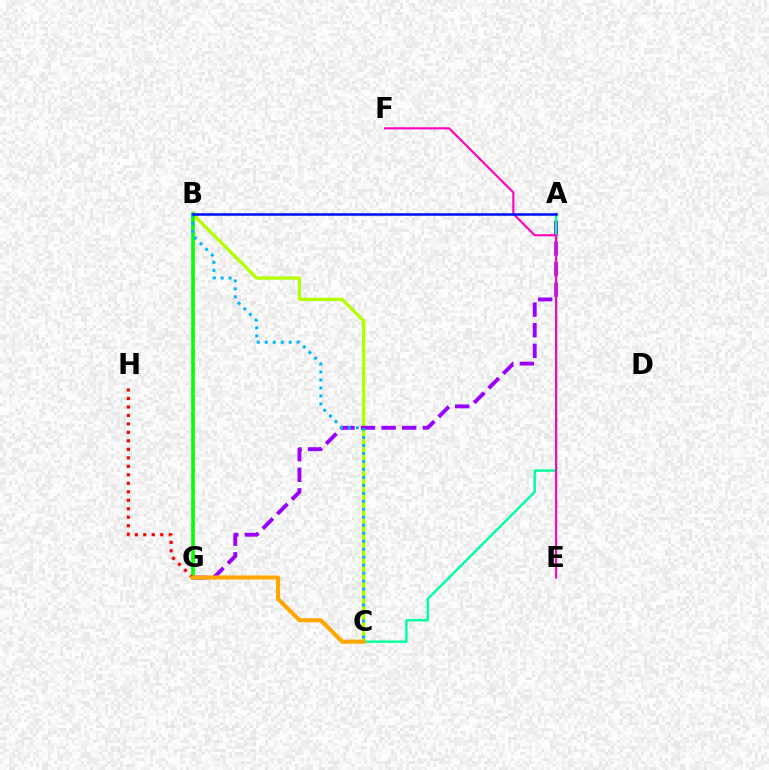{('B', 'C'): [{'color': '#b3ff00', 'line_style': 'solid', 'thickness': 2.4}, {'color': '#00b5ff', 'line_style': 'dotted', 'thickness': 2.17}], ('A', 'G'): [{'color': '#9b00ff', 'line_style': 'dashed', 'thickness': 2.8}], ('A', 'C'): [{'color': '#00ff9d', 'line_style': 'solid', 'thickness': 1.73}], ('B', 'G'): [{'color': '#08ff00', 'line_style': 'solid', 'thickness': 2.63}], ('G', 'H'): [{'color': '#ff0000', 'line_style': 'dotted', 'thickness': 2.31}], ('E', 'F'): [{'color': '#ff00bd', 'line_style': 'solid', 'thickness': 1.51}], ('C', 'G'): [{'color': '#ffa500', 'line_style': 'solid', 'thickness': 2.95}], ('A', 'B'): [{'color': '#0010ff', 'line_style': 'solid', 'thickness': 1.82}]}